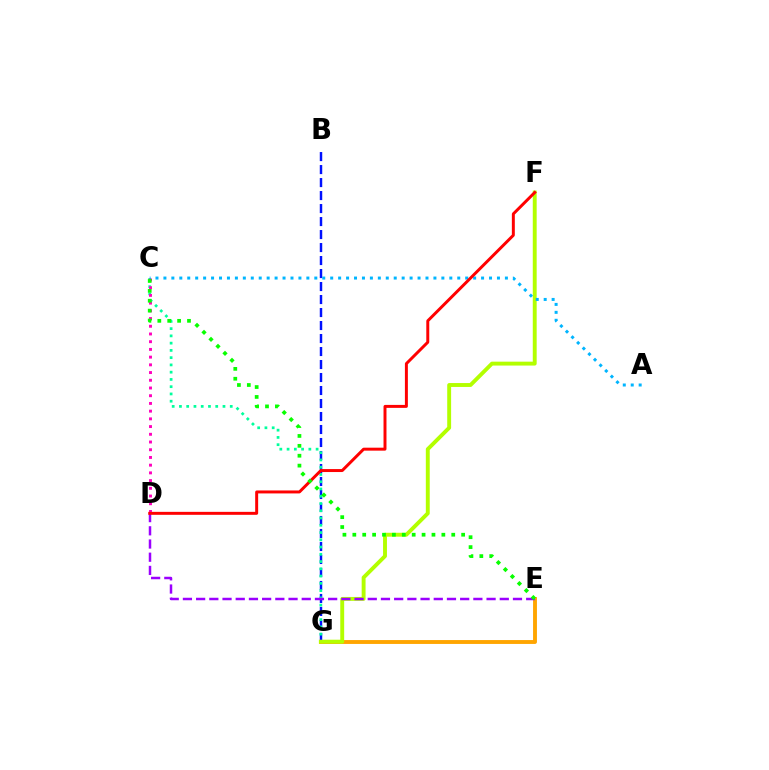{('B', 'G'): [{'color': '#0010ff', 'line_style': 'dashed', 'thickness': 1.77}], ('C', 'G'): [{'color': '#00ff9d', 'line_style': 'dotted', 'thickness': 1.97}], ('E', 'G'): [{'color': '#ffa500', 'line_style': 'solid', 'thickness': 2.8}], ('F', 'G'): [{'color': '#b3ff00', 'line_style': 'solid', 'thickness': 2.81}], ('C', 'D'): [{'color': '#ff00bd', 'line_style': 'dotted', 'thickness': 2.1}], ('D', 'E'): [{'color': '#9b00ff', 'line_style': 'dashed', 'thickness': 1.79}], ('A', 'C'): [{'color': '#00b5ff', 'line_style': 'dotted', 'thickness': 2.16}], ('D', 'F'): [{'color': '#ff0000', 'line_style': 'solid', 'thickness': 2.13}], ('C', 'E'): [{'color': '#08ff00', 'line_style': 'dotted', 'thickness': 2.69}]}